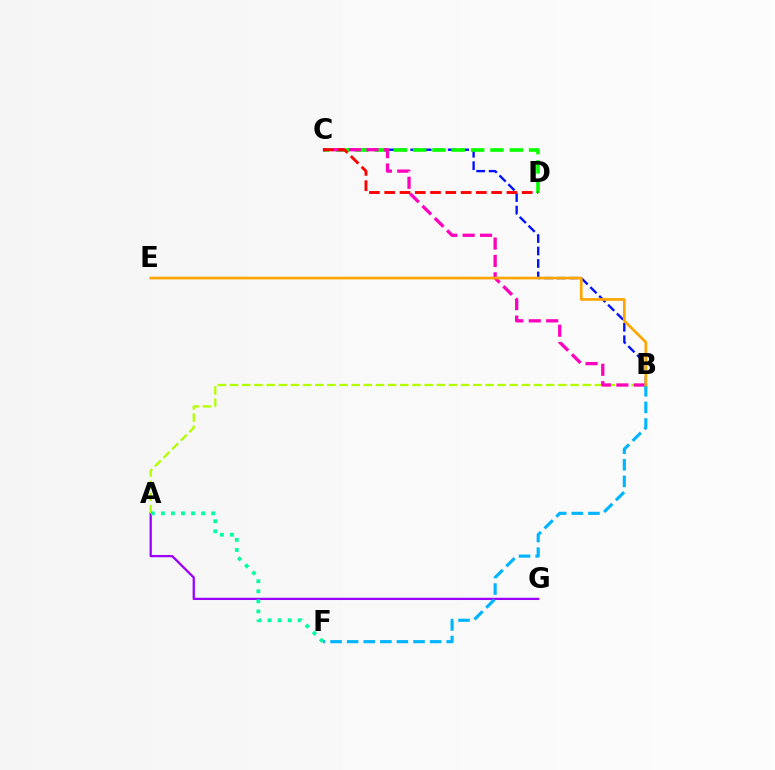{('A', 'G'): [{'color': '#9b00ff', 'line_style': 'solid', 'thickness': 1.63}], ('B', 'C'): [{'color': '#0010ff', 'line_style': 'dashed', 'thickness': 1.69}, {'color': '#ff00bd', 'line_style': 'dashed', 'thickness': 2.36}], ('C', 'D'): [{'color': '#08ff00', 'line_style': 'dashed', 'thickness': 2.63}, {'color': '#ff0000', 'line_style': 'dashed', 'thickness': 2.08}], ('A', 'B'): [{'color': '#b3ff00', 'line_style': 'dashed', 'thickness': 1.65}], ('A', 'F'): [{'color': '#00ff9d', 'line_style': 'dotted', 'thickness': 2.73}], ('B', 'F'): [{'color': '#00b5ff', 'line_style': 'dashed', 'thickness': 2.25}], ('B', 'E'): [{'color': '#ffa500', 'line_style': 'solid', 'thickness': 1.93}]}